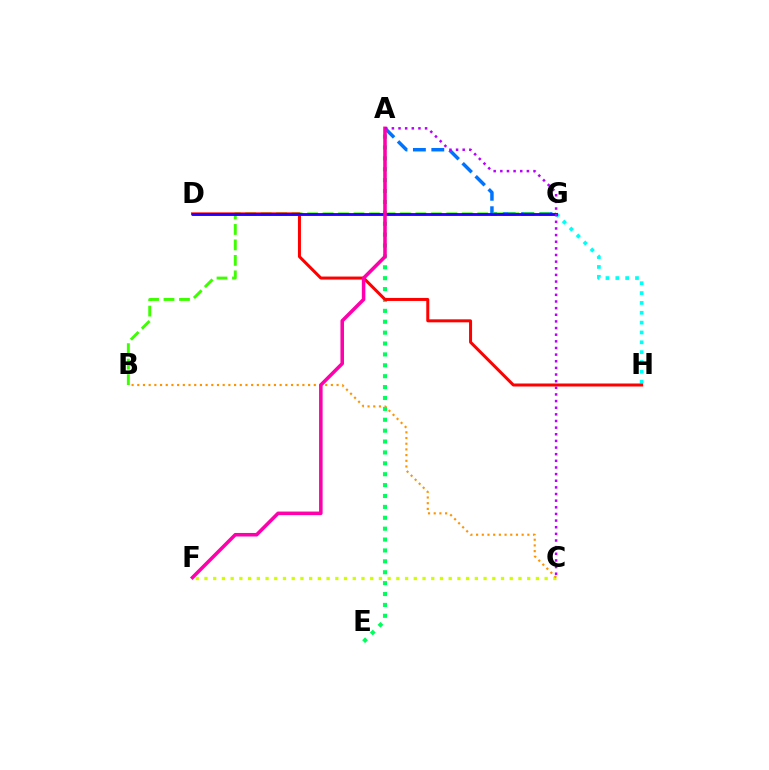{('G', 'H'): [{'color': '#00fff6', 'line_style': 'dotted', 'thickness': 2.67}], ('A', 'G'): [{'color': '#0074ff', 'line_style': 'dashed', 'thickness': 2.5}], ('B', 'G'): [{'color': '#3dff00', 'line_style': 'dashed', 'thickness': 2.1}], ('A', 'E'): [{'color': '#00ff5c', 'line_style': 'dotted', 'thickness': 2.96}], ('D', 'H'): [{'color': '#ff0000', 'line_style': 'solid', 'thickness': 2.16}], ('C', 'F'): [{'color': '#d1ff00', 'line_style': 'dotted', 'thickness': 2.37}], ('B', 'C'): [{'color': '#ff9400', 'line_style': 'dotted', 'thickness': 1.55}], ('D', 'G'): [{'color': '#2500ff', 'line_style': 'solid', 'thickness': 2.06}], ('A', 'F'): [{'color': '#ff00ac', 'line_style': 'solid', 'thickness': 2.55}], ('A', 'C'): [{'color': '#b900ff', 'line_style': 'dotted', 'thickness': 1.8}]}